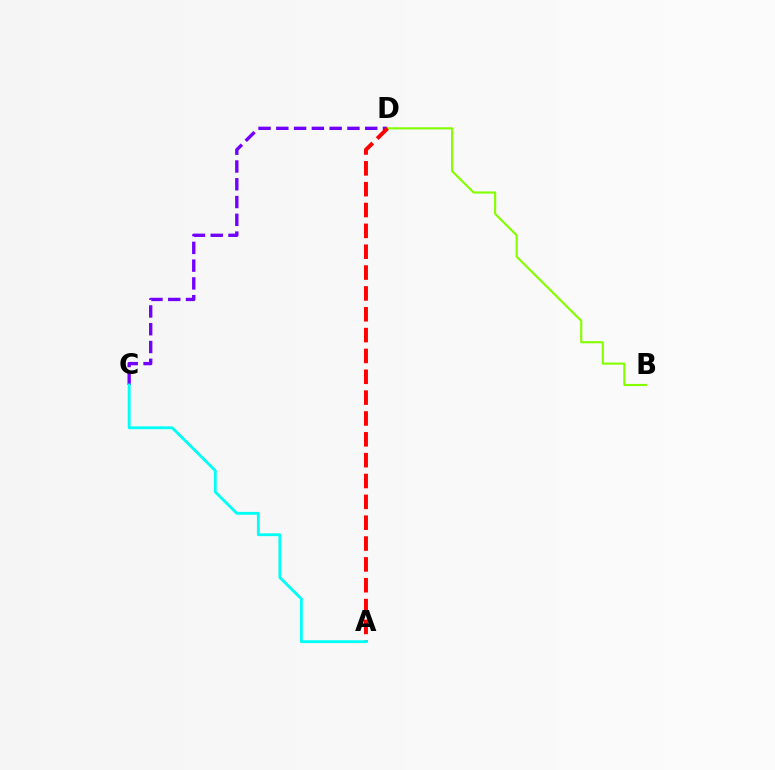{('C', 'D'): [{'color': '#7200ff', 'line_style': 'dashed', 'thickness': 2.41}], ('B', 'D'): [{'color': '#84ff00', 'line_style': 'solid', 'thickness': 1.55}], ('A', 'D'): [{'color': '#ff0000', 'line_style': 'dashed', 'thickness': 2.83}], ('A', 'C'): [{'color': '#00fff6', 'line_style': 'solid', 'thickness': 2.05}]}